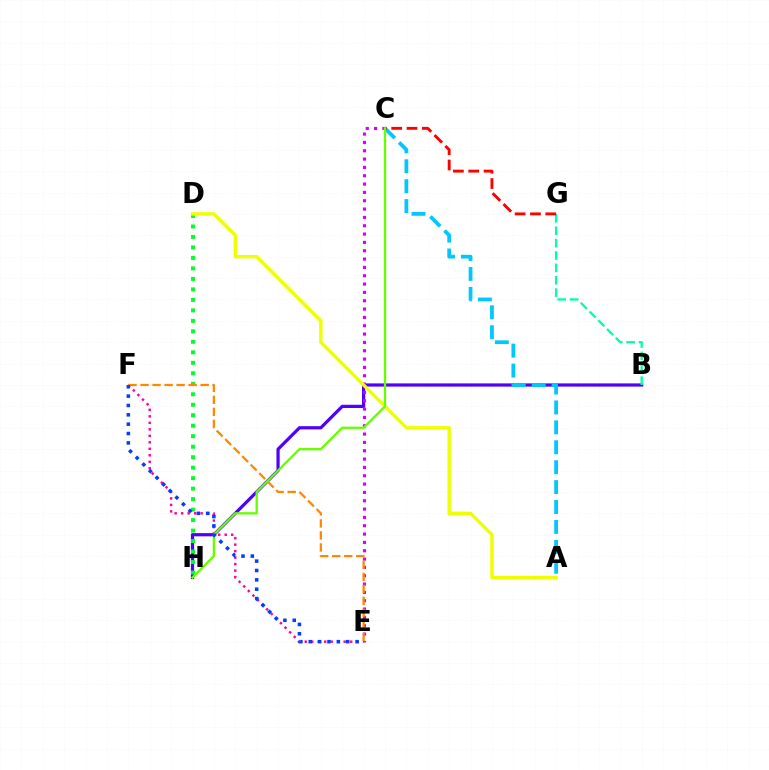{('B', 'H'): [{'color': '#4f00ff', 'line_style': 'solid', 'thickness': 2.31}], ('B', 'G'): [{'color': '#00ffaf', 'line_style': 'dashed', 'thickness': 1.68}], ('D', 'H'): [{'color': '#00ff27', 'line_style': 'dotted', 'thickness': 2.85}], ('C', 'E'): [{'color': '#d600ff', 'line_style': 'dotted', 'thickness': 2.26}], ('A', 'C'): [{'color': '#00c7ff', 'line_style': 'dashed', 'thickness': 2.71}], ('C', 'G'): [{'color': '#ff0000', 'line_style': 'dashed', 'thickness': 2.08}], ('E', 'F'): [{'color': '#ff00a0', 'line_style': 'dotted', 'thickness': 1.76}, {'color': '#ff8800', 'line_style': 'dashed', 'thickness': 1.63}, {'color': '#003fff', 'line_style': 'dotted', 'thickness': 2.54}], ('A', 'D'): [{'color': '#eeff00', 'line_style': 'solid', 'thickness': 2.44}], ('C', 'H'): [{'color': '#66ff00', 'line_style': 'solid', 'thickness': 1.67}]}